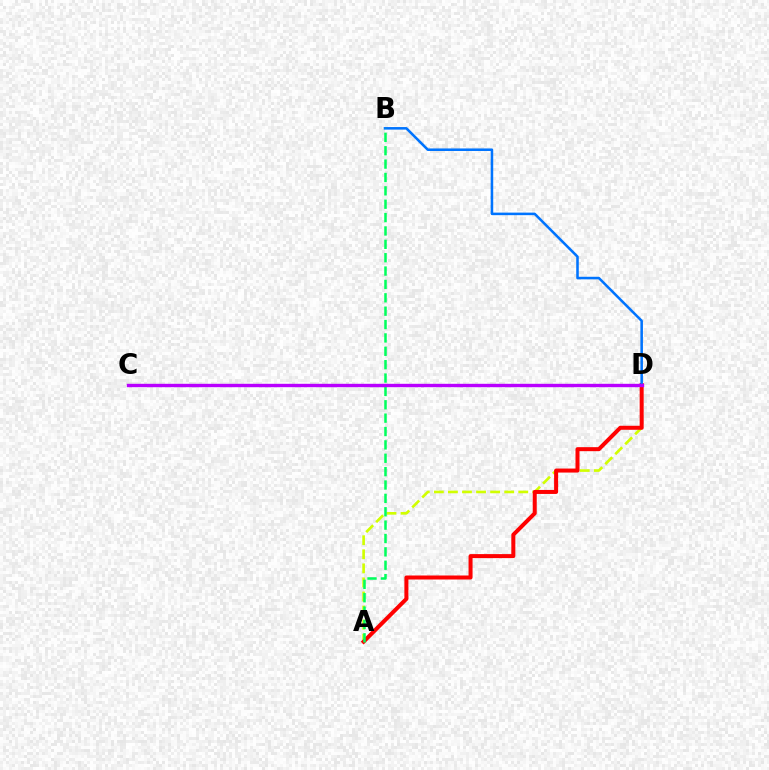{('A', 'D'): [{'color': '#d1ff00', 'line_style': 'dashed', 'thickness': 1.91}, {'color': '#ff0000', 'line_style': 'solid', 'thickness': 2.89}], ('B', 'D'): [{'color': '#0074ff', 'line_style': 'solid', 'thickness': 1.84}], ('A', 'B'): [{'color': '#00ff5c', 'line_style': 'dashed', 'thickness': 1.82}], ('C', 'D'): [{'color': '#b900ff', 'line_style': 'solid', 'thickness': 2.44}]}